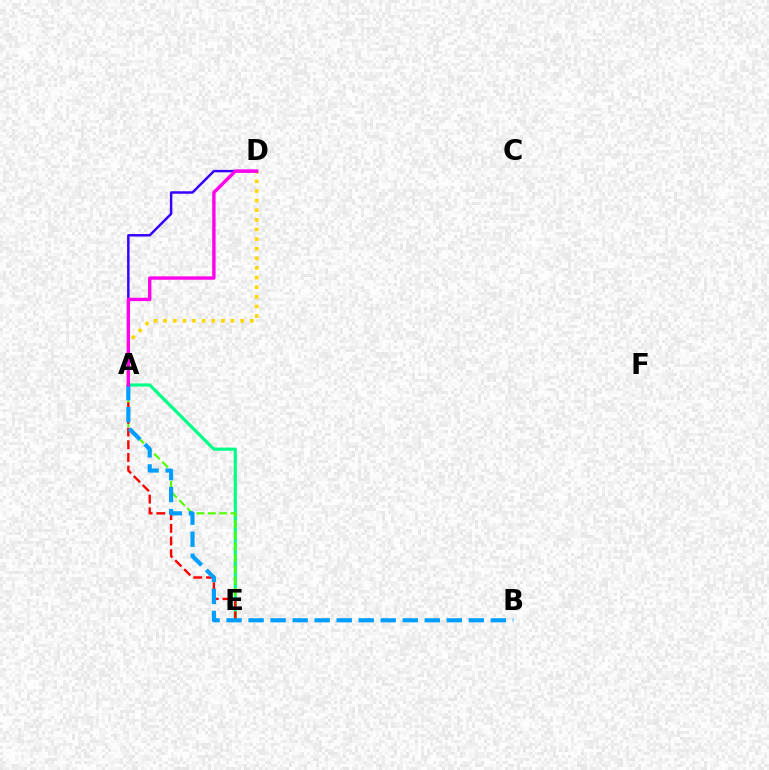{('A', 'D'): [{'color': '#ffd500', 'line_style': 'dotted', 'thickness': 2.62}, {'color': '#3700ff', 'line_style': 'solid', 'thickness': 1.78}, {'color': '#ff00ed', 'line_style': 'solid', 'thickness': 2.43}], ('A', 'E'): [{'color': '#00ff86', 'line_style': 'solid', 'thickness': 2.29}, {'color': '#4fff00', 'line_style': 'dashed', 'thickness': 1.54}, {'color': '#ff0000', 'line_style': 'dashed', 'thickness': 1.72}], ('A', 'B'): [{'color': '#009eff', 'line_style': 'dashed', 'thickness': 2.99}]}